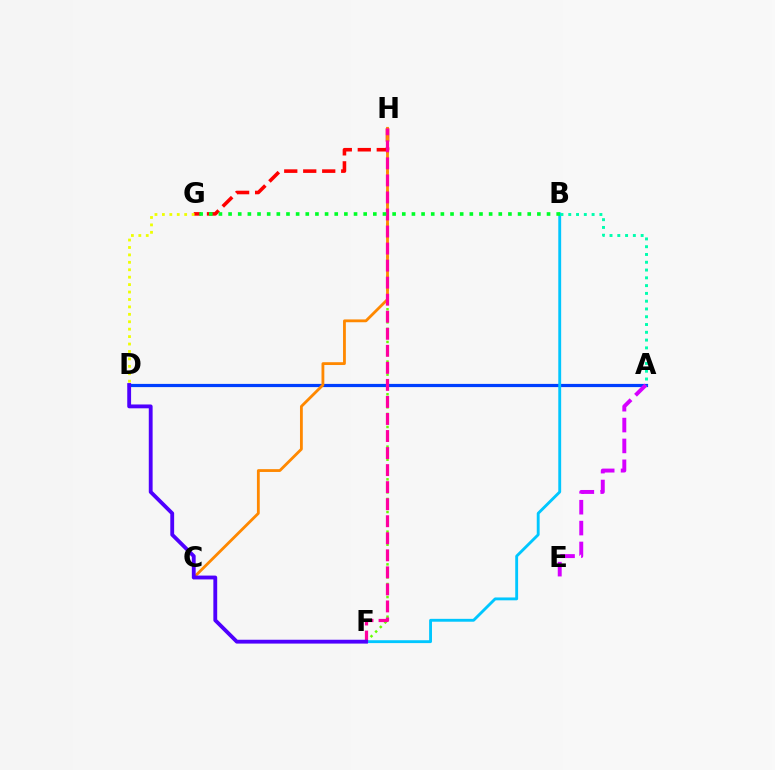{('G', 'H'): [{'color': '#ff0000', 'line_style': 'dashed', 'thickness': 2.58}], ('A', 'D'): [{'color': '#003fff', 'line_style': 'solid', 'thickness': 2.3}], ('F', 'H'): [{'color': '#66ff00', 'line_style': 'dotted', 'thickness': 1.78}, {'color': '#ff00a0', 'line_style': 'dashed', 'thickness': 2.31}], ('B', 'F'): [{'color': '#00c7ff', 'line_style': 'solid', 'thickness': 2.06}], ('C', 'H'): [{'color': '#ff8800', 'line_style': 'solid', 'thickness': 2.03}], ('A', 'E'): [{'color': '#d600ff', 'line_style': 'dashed', 'thickness': 2.83}], ('D', 'G'): [{'color': '#eeff00', 'line_style': 'dotted', 'thickness': 2.02}], ('A', 'B'): [{'color': '#00ffaf', 'line_style': 'dotted', 'thickness': 2.11}], ('D', 'F'): [{'color': '#4f00ff', 'line_style': 'solid', 'thickness': 2.76}], ('B', 'G'): [{'color': '#00ff27', 'line_style': 'dotted', 'thickness': 2.62}]}